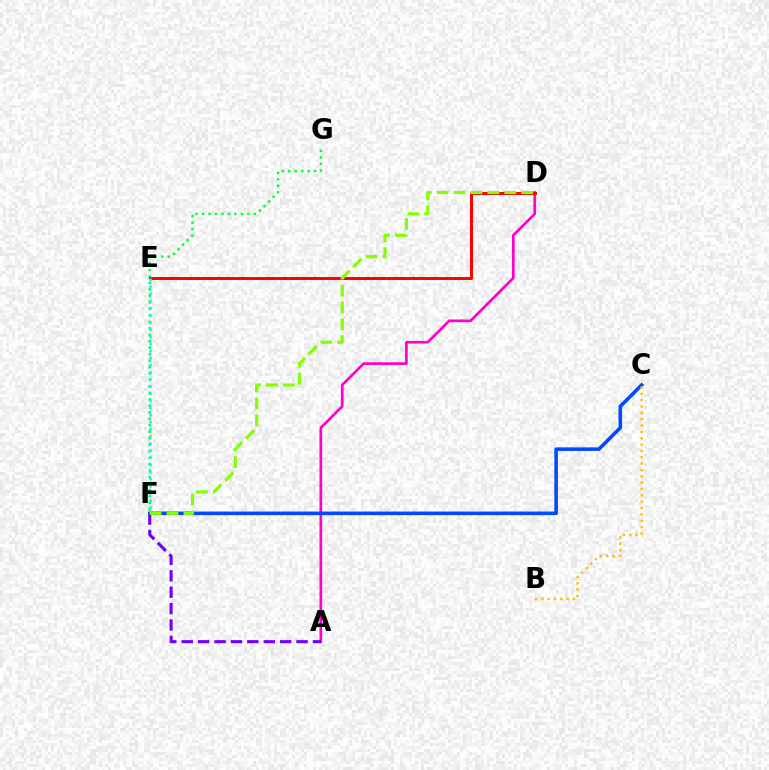{('A', 'D'): [{'color': '#ff00cf', 'line_style': 'solid', 'thickness': 1.94}], ('A', 'F'): [{'color': '#7200ff', 'line_style': 'dashed', 'thickness': 2.23}], ('C', 'F'): [{'color': '#004bff', 'line_style': 'solid', 'thickness': 2.58}], ('F', 'G'): [{'color': '#00ff39', 'line_style': 'dotted', 'thickness': 1.76}], ('B', 'C'): [{'color': '#ffbd00', 'line_style': 'dotted', 'thickness': 1.72}], ('D', 'E'): [{'color': '#ff0000', 'line_style': 'solid', 'thickness': 2.15}], ('D', 'F'): [{'color': '#84ff00', 'line_style': 'dashed', 'thickness': 2.3}], ('E', 'F'): [{'color': '#00fff6', 'line_style': 'dotted', 'thickness': 1.93}]}